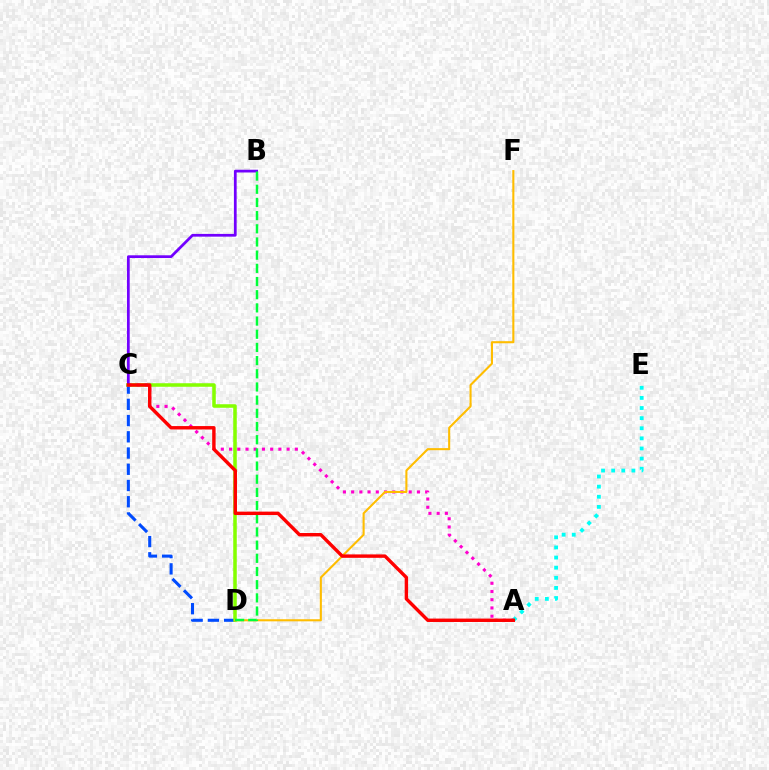{('C', 'D'): [{'color': '#004bff', 'line_style': 'dashed', 'thickness': 2.2}, {'color': '#84ff00', 'line_style': 'solid', 'thickness': 2.54}], ('A', 'E'): [{'color': '#00fff6', 'line_style': 'dotted', 'thickness': 2.75}], ('A', 'C'): [{'color': '#ff00cf', 'line_style': 'dotted', 'thickness': 2.23}, {'color': '#ff0000', 'line_style': 'solid', 'thickness': 2.45}], ('B', 'C'): [{'color': '#7200ff', 'line_style': 'solid', 'thickness': 1.98}], ('D', 'F'): [{'color': '#ffbd00', 'line_style': 'solid', 'thickness': 1.5}], ('B', 'D'): [{'color': '#00ff39', 'line_style': 'dashed', 'thickness': 1.79}]}